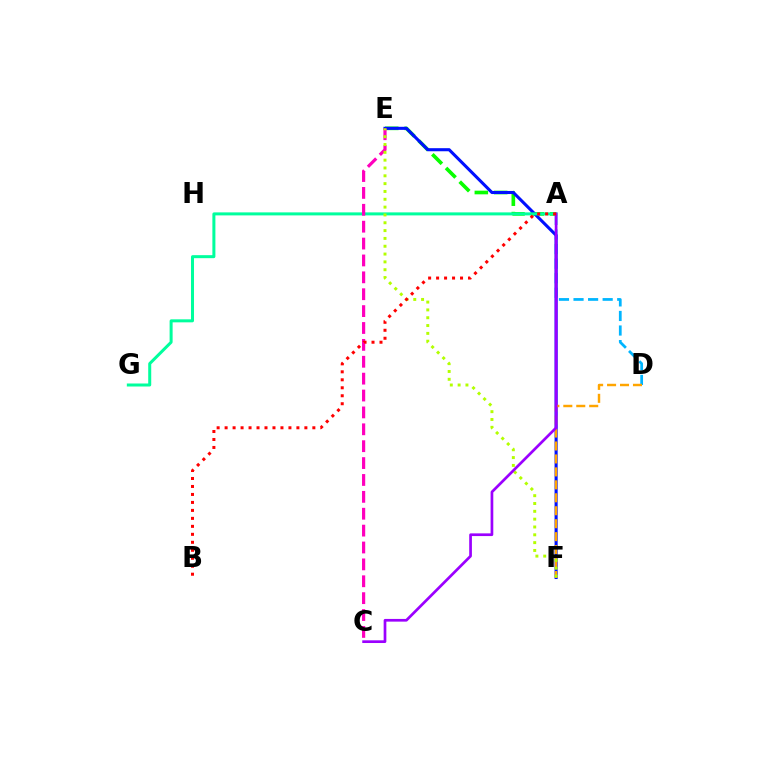{('A', 'D'): [{'color': '#00b5ff', 'line_style': 'dashed', 'thickness': 1.98}], ('A', 'E'): [{'color': '#08ff00', 'line_style': 'dashed', 'thickness': 2.63}], ('E', 'F'): [{'color': '#0010ff', 'line_style': 'solid', 'thickness': 2.21}, {'color': '#b3ff00', 'line_style': 'dotted', 'thickness': 2.13}], ('D', 'F'): [{'color': '#ffa500', 'line_style': 'dashed', 'thickness': 1.76}], ('A', 'G'): [{'color': '#00ff9d', 'line_style': 'solid', 'thickness': 2.17}], ('C', 'E'): [{'color': '#ff00bd', 'line_style': 'dashed', 'thickness': 2.29}], ('A', 'C'): [{'color': '#9b00ff', 'line_style': 'solid', 'thickness': 1.94}], ('A', 'B'): [{'color': '#ff0000', 'line_style': 'dotted', 'thickness': 2.17}]}